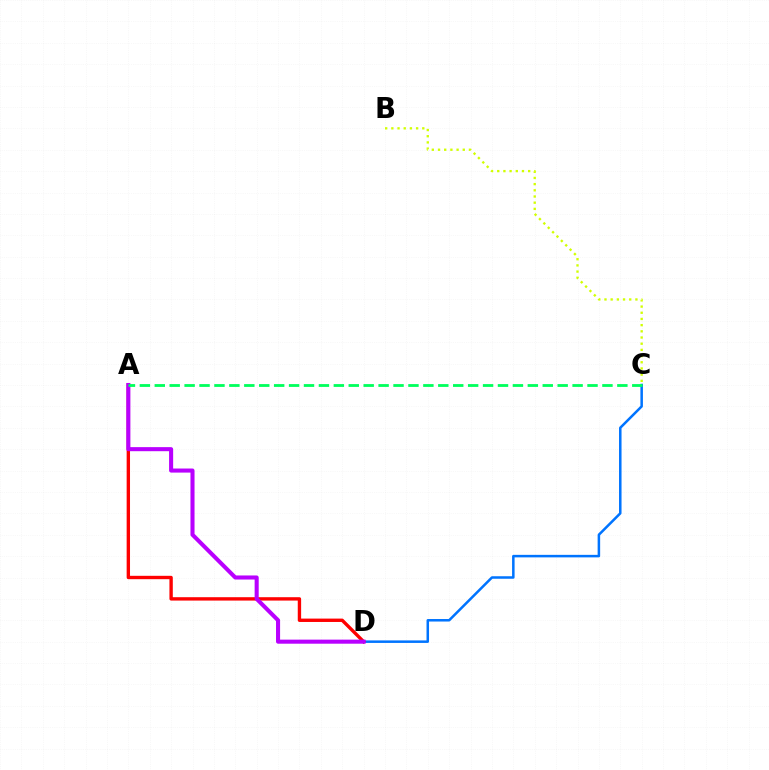{('B', 'C'): [{'color': '#d1ff00', 'line_style': 'dotted', 'thickness': 1.68}], ('C', 'D'): [{'color': '#0074ff', 'line_style': 'solid', 'thickness': 1.81}], ('A', 'D'): [{'color': '#ff0000', 'line_style': 'solid', 'thickness': 2.43}, {'color': '#b900ff', 'line_style': 'solid', 'thickness': 2.93}], ('A', 'C'): [{'color': '#00ff5c', 'line_style': 'dashed', 'thickness': 2.03}]}